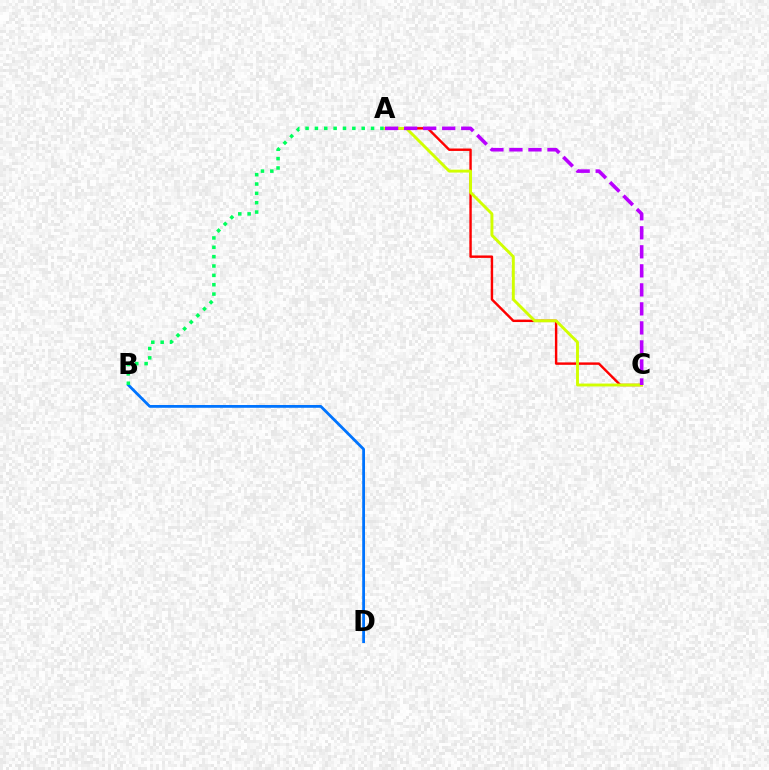{('A', 'C'): [{'color': '#ff0000', 'line_style': 'solid', 'thickness': 1.75}, {'color': '#d1ff00', 'line_style': 'solid', 'thickness': 2.09}, {'color': '#b900ff', 'line_style': 'dashed', 'thickness': 2.58}], ('B', 'D'): [{'color': '#0074ff', 'line_style': 'solid', 'thickness': 2.01}], ('A', 'B'): [{'color': '#00ff5c', 'line_style': 'dotted', 'thickness': 2.54}]}